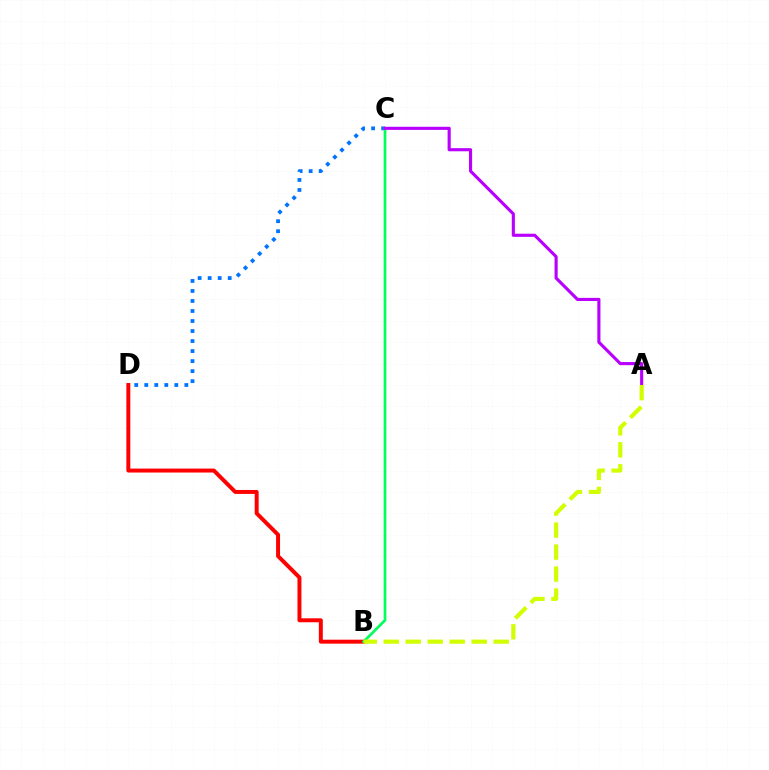{('B', 'D'): [{'color': '#ff0000', 'line_style': 'solid', 'thickness': 2.85}], ('C', 'D'): [{'color': '#0074ff', 'line_style': 'dotted', 'thickness': 2.72}], ('B', 'C'): [{'color': '#00ff5c', 'line_style': 'solid', 'thickness': 1.96}], ('A', 'C'): [{'color': '#b900ff', 'line_style': 'solid', 'thickness': 2.25}], ('A', 'B'): [{'color': '#d1ff00', 'line_style': 'dashed', 'thickness': 2.99}]}